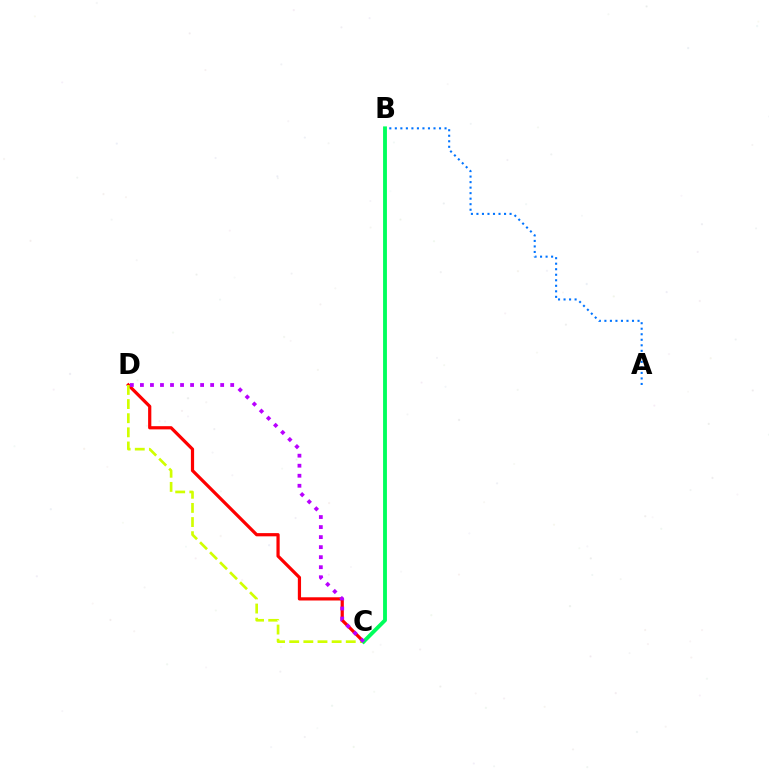{('C', 'D'): [{'color': '#ff0000', 'line_style': 'solid', 'thickness': 2.31}, {'color': '#d1ff00', 'line_style': 'dashed', 'thickness': 1.92}, {'color': '#b900ff', 'line_style': 'dotted', 'thickness': 2.73}], ('A', 'B'): [{'color': '#0074ff', 'line_style': 'dotted', 'thickness': 1.5}], ('B', 'C'): [{'color': '#00ff5c', 'line_style': 'solid', 'thickness': 2.77}]}